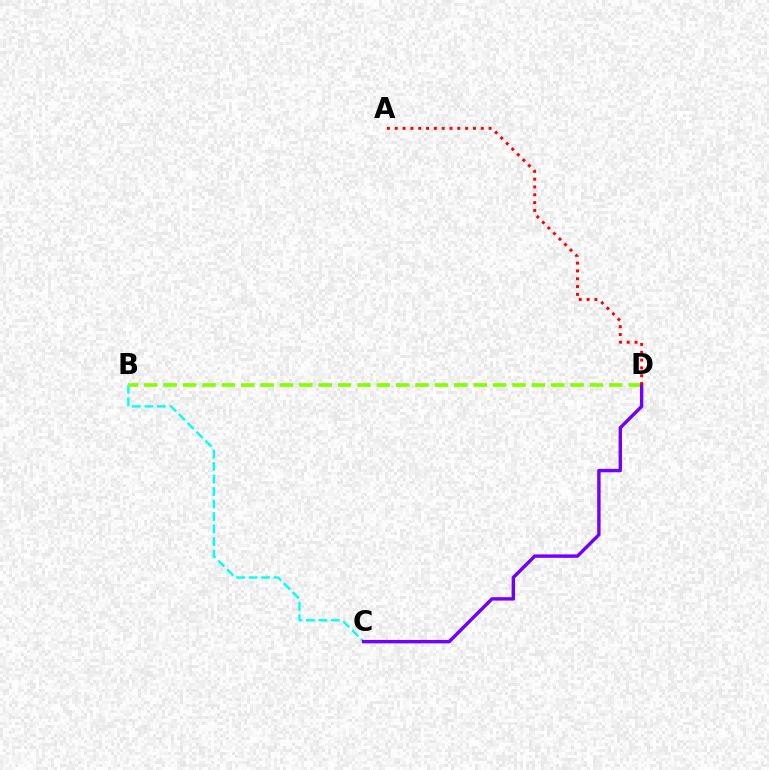{('B', 'C'): [{'color': '#00fff6', 'line_style': 'dashed', 'thickness': 1.7}], ('B', 'D'): [{'color': '#84ff00', 'line_style': 'dashed', 'thickness': 2.63}], ('C', 'D'): [{'color': '#7200ff', 'line_style': 'solid', 'thickness': 2.46}], ('A', 'D'): [{'color': '#ff0000', 'line_style': 'dotted', 'thickness': 2.12}]}